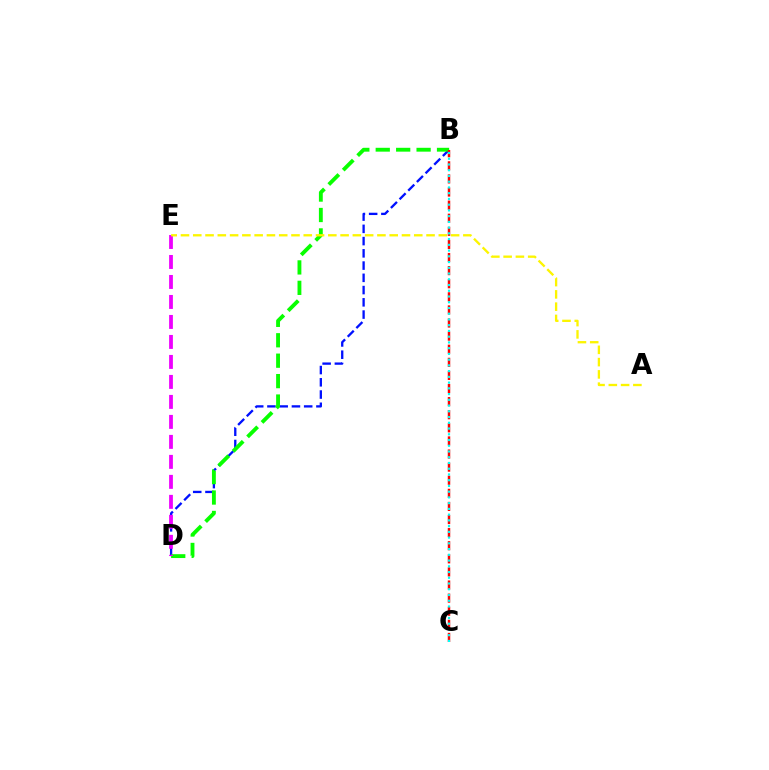{('B', 'D'): [{'color': '#0010ff', 'line_style': 'dashed', 'thickness': 1.66}, {'color': '#08ff00', 'line_style': 'dashed', 'thickness': 2.77}], ('D', 'E'): [{'color': '#ee00ff', 'line_style': 'dashed', 'thickness': 2.72}], ('A', 'E'): [{'color': '#fcf500', 'line_style': 'dashed', 'thickness': 1.67}], ('B', 'C'): [{'color': '#ff0000', 'line_style': 'dashed', 'thickness': 1.78}, {'color': '#00fff6', 'line_style': 'dotted', 'thickness': 1.56}]}